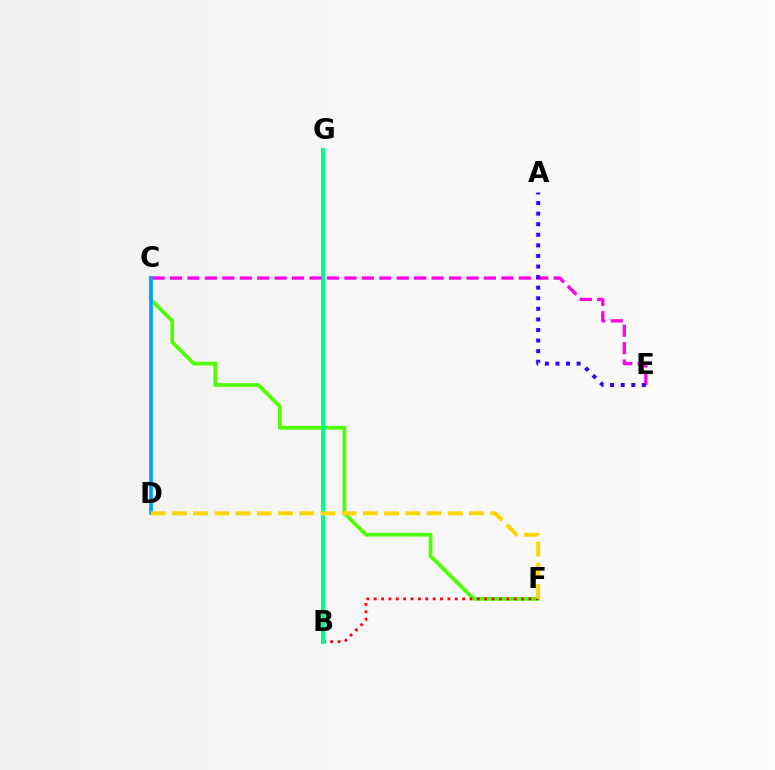{('C', 'F'): [{'color': '#4fff00', 'line_style': 'solid', 'thickness': 2.69}], ('B', 'F'): [{'color': '#ff0000', 'line_style': 'dotted', 'thickness': 2.0}], ('B', 'G'): [{'color': '#00ff86', 'line_style': 'solid', 'thickness': 2.87}], ('C', 'D'): [{'color': '#009eff', 'line_style': 'solid', 'thickness': 2.62}], ('D', 'F'): [{'color': '#ffd500', 'line_style': 'dashed', 'thickness': 2.88}], ('C', 'E'): [{'color': '#ff00ed', 'line_style': 'dashed', 'thickness': 2.37}], ('A', 'E'): [{'color': '#3700ff', 'line_style': 'dotted', 'thickness': 2.87}]}